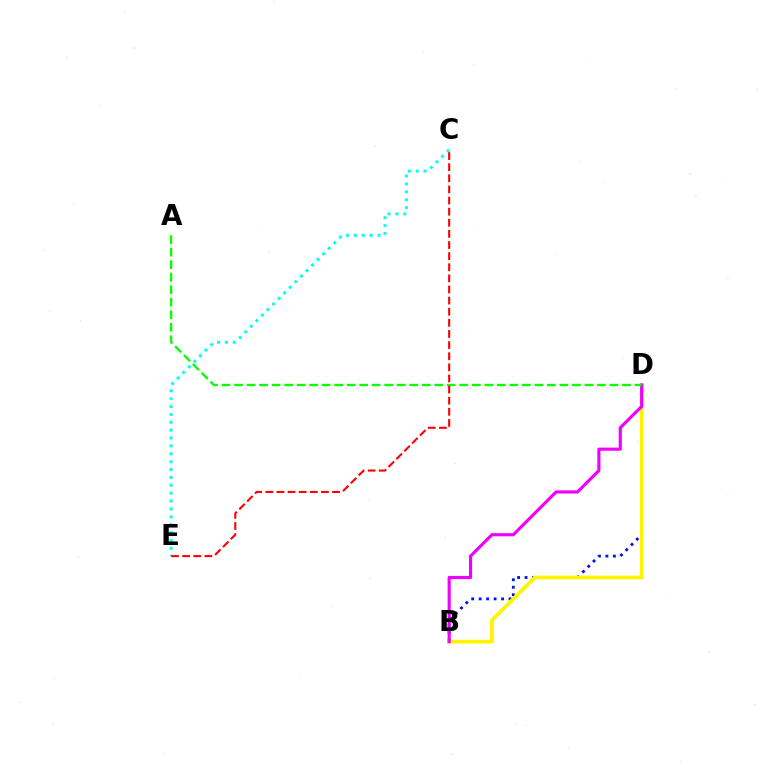{('C', 'E'): [{'color': '#00fff6', 'line_style': 'dotted', 'thickness': 2.14}, {'color': '#ff0000', 'line_style': 'dashed', 'thickness': 1.51}], ('B', 'D'): [{'color': '#0010ff', 'line_style': 'dotted', 'thickness': 2.03}, {'color': '#fcf500', 'line_style': 'solid', 'thickness': 2.68}, {'color': '#ee00ff', 'line_style': 'solid', 'thickness': 2.25}], ('A', 'D'): [{'color': '#08ff00', 'line_style': 'dashed', 'thickness': 1.7}]}